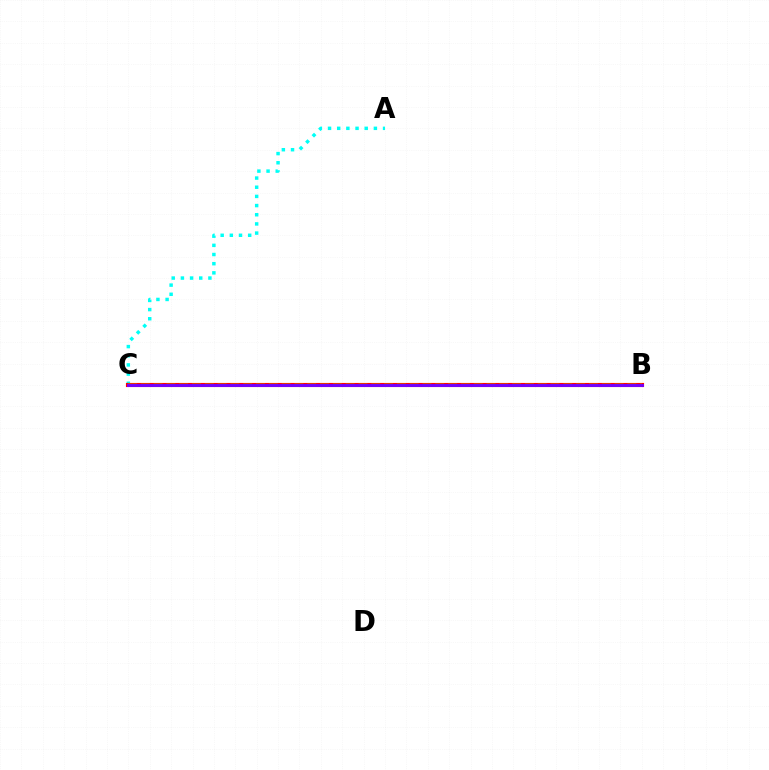{('A', 'C'): [{'color': '#00fff6', 'line_style': 'dotted', 'thickness': 2.49}], ('B', 'C'): [{'color': '#ff0000', 'line_style': 'solid', 'thickness': 2.97}, {'color': '#84ff00', 'line_style': 'dashed', 'thickness': 1.74}, {'color': '#7200ff', 'line_style': 'solid', 'thickness': 2.11}]}